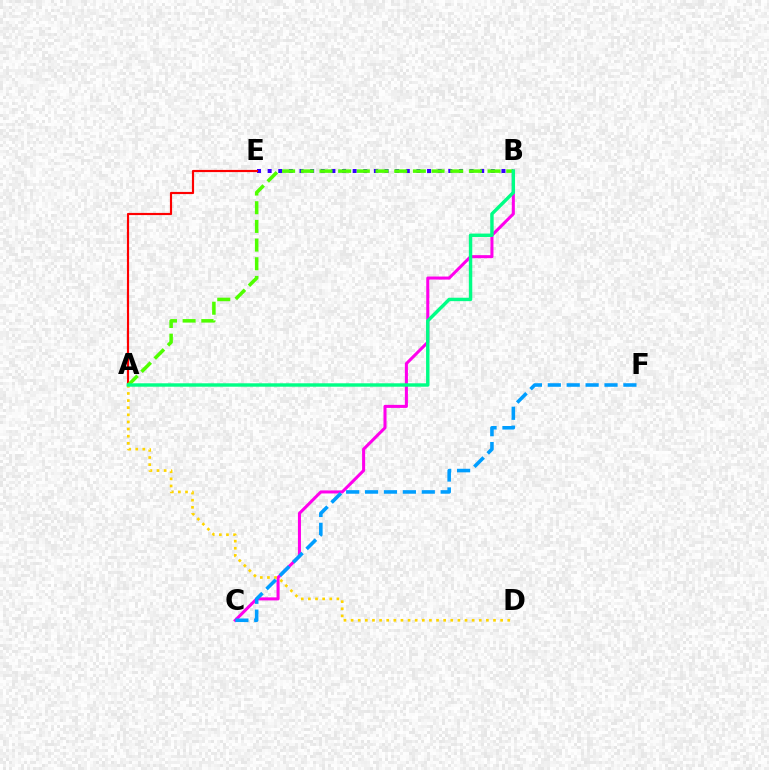{('B', 'E'): [{'color': '#3700ff', 'line_style': 'dotted', 'thickness': 2.89}], ('A', 'E'): [{'color': '#ff0000', 'line_style': 'solid', 'thickness': 1.56}], ('B', 'C'): [{'color': '#ff00ed', 'line_style': 'solid', 'thickness': 2.19}], ('A', 'D'): [{'color': '#ffd500', 'line_style': 'dotted', 'thickness': 1.93}], ('C', 'F'): [{'color': '#009eff', 'line_style': 'dashed', 'thickness': 2.57}], ('A', 'B'): [{'color': '#4fff00', 'line_style': 'dashed', 'thickness': 2.54}, {'color': '#00ff86', 'line_style': 'solid', 'thickness': 2.46}]}